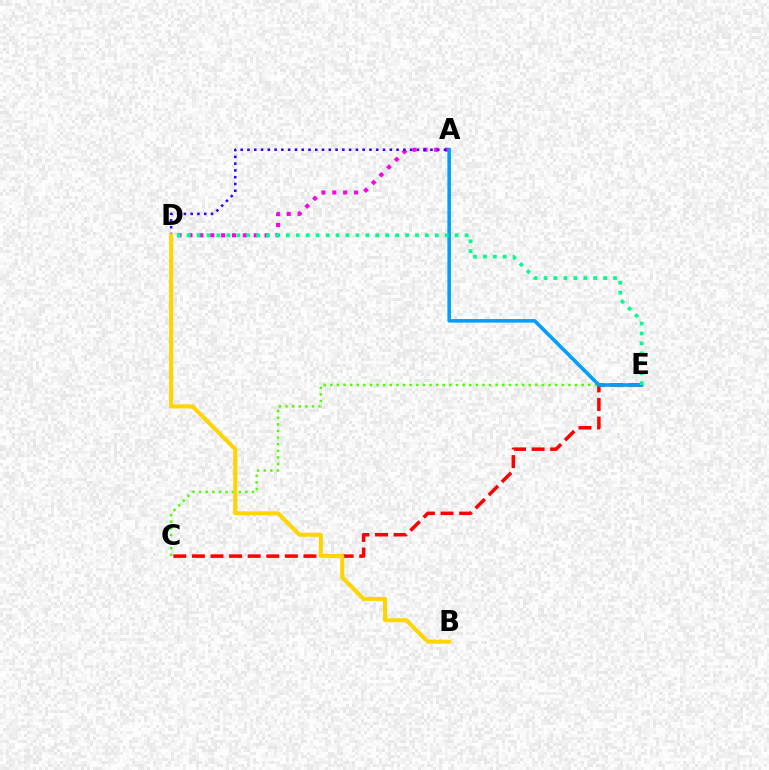{('C', 'E'): [{'color': '#4fff00', 'line_style': 'dotted', 'thickness': 1.8}, {'color': '#ff0000', 'line_style': 'dashed', 'thickness': 2.53}], ('A', 'D'): [{'color': '#ff00ed', 'line_style': 'dotted', 'thickness': 2.96}, {'color': '#3700ff', 'line_style': 'dotted', 'thickness': 1.84}], ('A', 'E'): [{'color': '#009eff', 'line_style': 'solid', 'thickness': 2.56}], ('B', 'D'): [{'color': '#ffd500', 'line_style': 'solid', 'thickness': 2.89}], ('D', 'E'): [{'color': '#00ff86', 'line_style': 'dotted', 'thickness': 2.7}]}